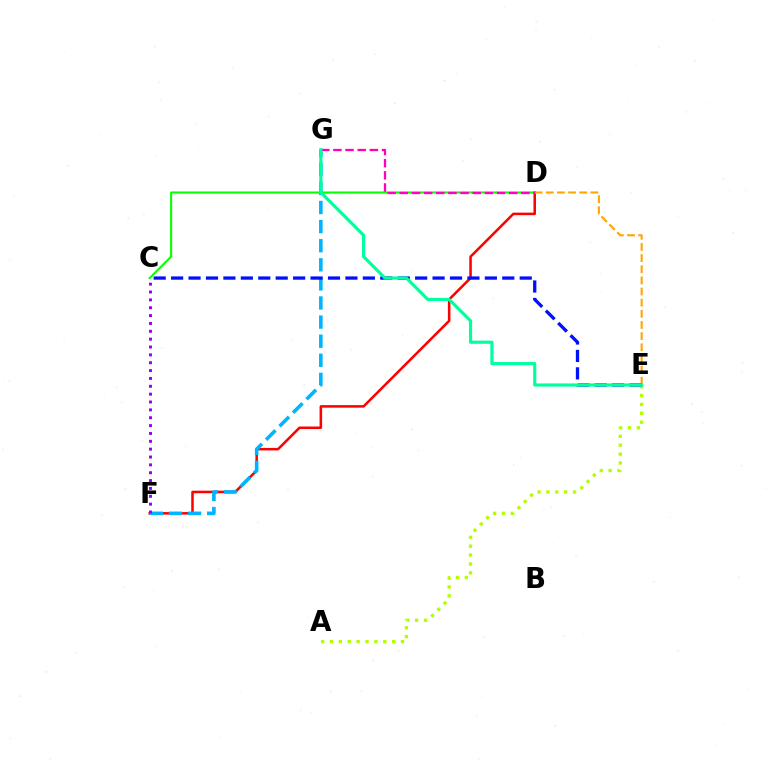{('D', 'F'): [{'color': '#ff0000', 'line_style': 'solid', 'thickness': 1.82}], ('F', 'G'): [{'color': '#00b5ff', 'line_style': 'dashed', 'thickness': 2.59}], ('A', 'E'): [{'color': '#b3ff00', 'line_style': 'dotted', 'thickness': 2.41}], ('D', 'E'): [{'color': '#ffa500', 'line_style': 'dashed', 'thickness': 1.51}], ('C', 'F'): [{'color': '#9b00ff', 'line_style': 'dotted', 'thickness': 2.13}], ('C', 'E'): [{'color': '#0010ff', 'line_style': 'dashed', 'thickness': 2.37}], ('C', 'D'): [{'color': '#08ff00', 'line_style': 'solid', 'thickness': 1.5}], ('D', 'G'): [{'color': '#ff00bd', 'line_style': 'dashed', 'thickness': 1.65}], ('E', 'G'): [{'color': '#00ff9d', 'line_style': 'solid', 'thickness': 2.28}]}